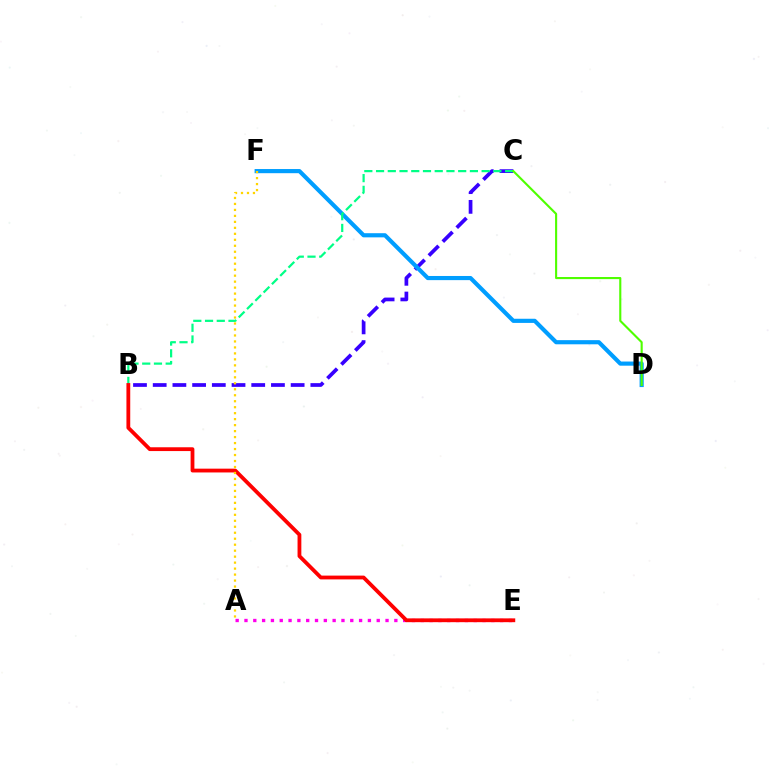{('B', 'C'): [{'color': '#3700ff', 'line_style': 'dashed', 'thickness': 2.68}, {'color': '#00ff86', 'line_style': 'dashed', 'thickness': 1.59}], ('A', 'E'): [{'color': '#ff00ed', 'line_style': 'dotted', 'thickness': 2.4}], ('D', 'F'): [{'color': '#009eff', 'line_style': 'solid', 'thickness': 2.99}], ('B', 'E'): [{'color': '#ff0000', 'line_style': 'solid', 'thickness': 2.74}], ('C', 'D'): [{'color': '#4fff00', 'line_style': 'solid', 'thickness': 1.52}], ('A', 'F'): [{'color': '#ffd500', 'line_style': 'dotted', 'thickness': 1.62}]}